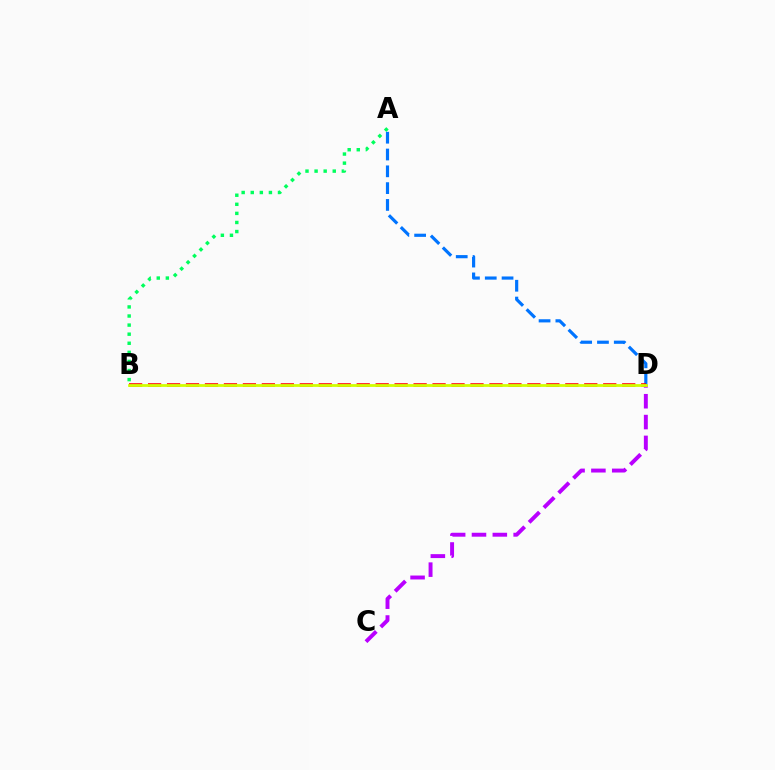{('A', 'D'): [{'color': '#0074ff', 'line_style': 'dashed', 'thickness': 2.28}], ('C', 'D'): [{'color': '#b900ff', 'line_style': 'dashed', 'thickness': 2.83}], ('A', 'B'): [{'color': '#00ff5c', 'line_style': 'dotted', 'thickness': 2.47}], ('B', 'D'): [{'color': '#ff0000', 'line_style': 'dashed', 'thickness': 2.58}, {'color': '#d1ff00', 'line_style': 'solid', 'thickness': 2.0}]}